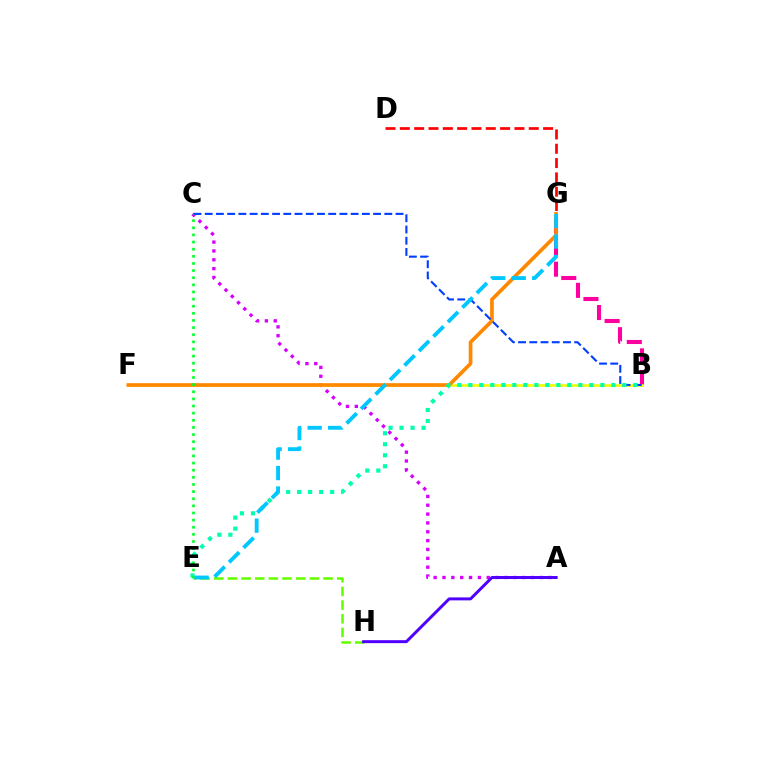{('B', 'G'): [{'color': '#ff00a0', 'line_style': 'dashed', 'thickness': 2.93}], ('A', 'C'): [{'color': '#d600ff', 'line_style': 'dotted', 'thickness': 2.4}], ('D', 'G'): [{'color': '#ff0000', 'line_style': 'dashed', 'thickness': 1.95}], ('E', 'H'): [{'color': '#66ff00', 'line_style': 'dashed', 'thickness': 1.86}], ('B', 'F'): [{'color': '#eeff00', 'line_style': 'solid', 'thickness': 1.89}], ('F', 'G'): [{'color': '#ff8800', 'line_style': 'solid', 'thickness': 2.64}], ('A', 'H'): [{'color': '#4f00ff', 'line_style': 'solid', 'thickness': 2.13}], ('B', 'C'): [{'color': '#003fff', 'line_style': 'dashed', 'thickness': 1.52}], ('B', 'E'): [{'color': '#00ffaf', 'line_style': 'dotted', 'thickness': 2.99}], ('C', 'E'): [{'color': '#00ff27', 'line_style': 'dotted', 'thickness': 1.94}], ('E', 'G'): [{'color': '#00c7ff', 'line_style': 'dashed', 'thickness': 2.78}]}